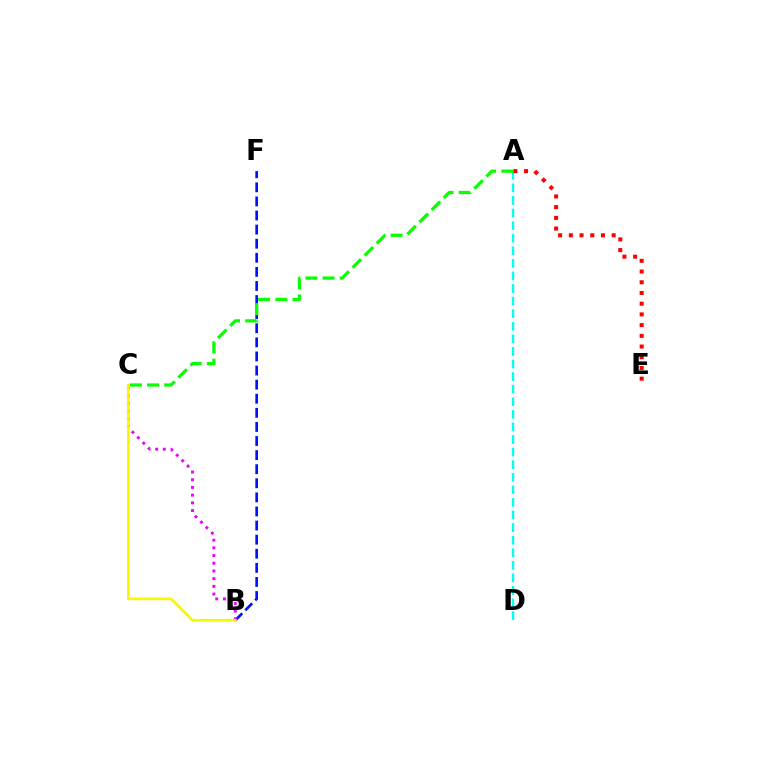{('B', 'F'): [{'color': '#0010ff', 'line_style': 'dashed', 'thickness': 1.91}], ('B', 'C'): [{'color': '#ee00ff', 'line_style': 'dotted', 'thickness': 2.09}, {'color': '#fcf500', 'line_style': 'solid', 'thickness': 1.92}], ('A', 'D'): [{'color': '#00fff6', 'line_style': 'dashed', 'thickness': 1.71}], ('A', 'E'): [{'color': '#ff0000', 'line_style': 'dotted', 'thickness': 2.91}], ('A', 'C'): [{'color': '#08ff00', 'line_style': 'dashed', 'thickness': 2.33}]}